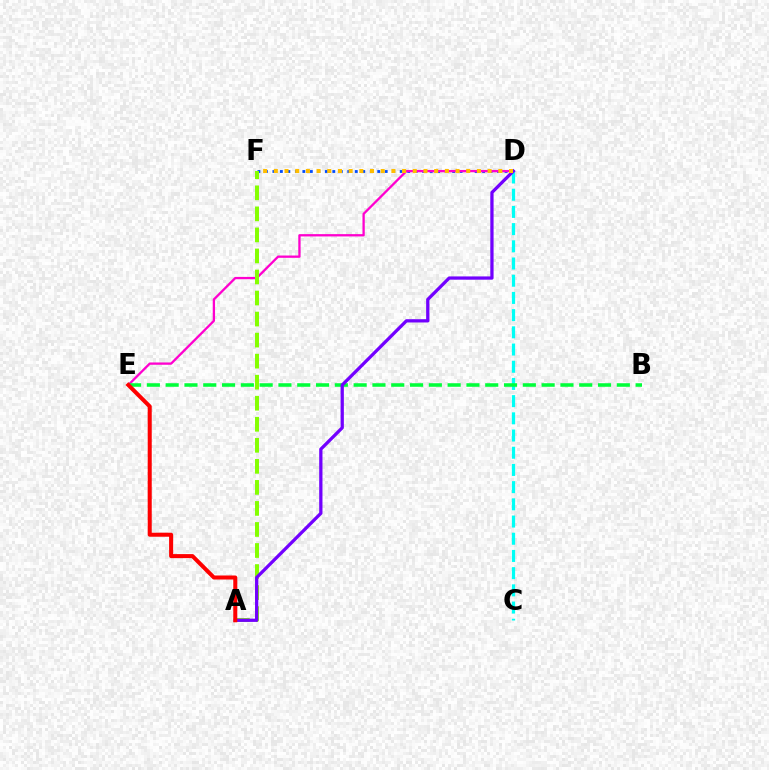{('D', 'F'): [{'color': '#004bff', 'line_style': 'dotted', 'thickness': 2.03}, {'color': '#ffbd00', 'line_style': 'dotted', 'thickness': 2.9}], ('D', 'E'): [{'color': '#ff00cf', 'line_style': 'solid', 'thickness': 1.66}], ('A', 'F'): [{'color': '#84ff00', 'line_style': 'dashed', 'thickness': 2.86}], ('C', 'D'): [{'color': '#00fff6', 'line_style': 'dashed', 'thickness': 2.34}], ('B', 'E'): [{'color': '#00ff39', 'line_style': 'dashed', 'thickness': 2.55}], ('A', 'D'): [{'color': '#7200ff', 'line_style': 'solid', 'thickness': 2.35}], ('A', 'E'): [{'color': '#ff0000', 'line_style': 'solid', 'thickness': 2.9}]}